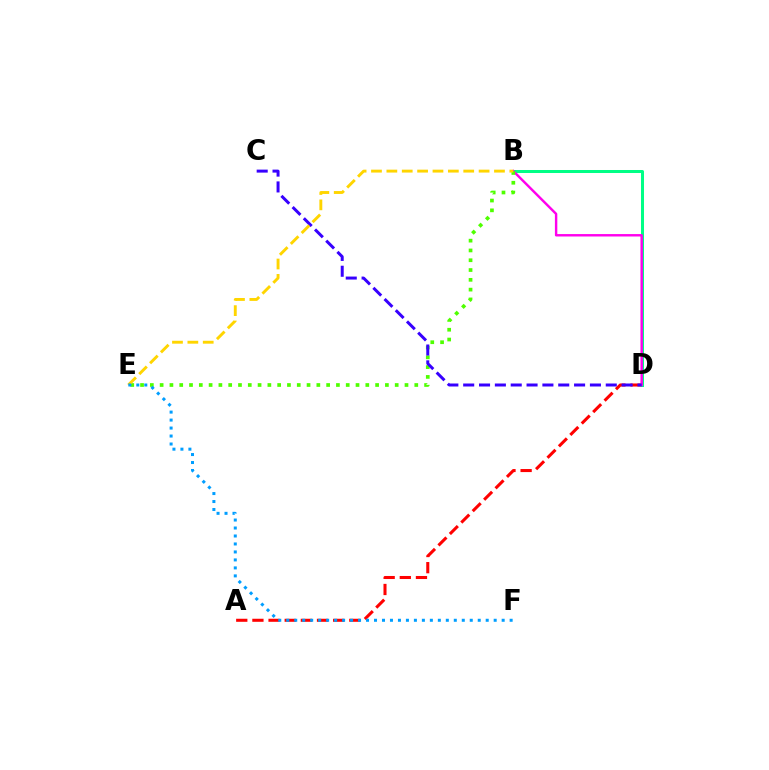{('A', 'D'): [{'color': '#ff0000', 'line_style': 'dashed', 'thickness': 2.19}], ('B', 'D'): [{'color': '#00ff86', 'line_style': 'solid', 'thickness': 2.16}, {'color': '#ff00ed', 'line_style': 'solid', 'thickness': 1.74}], ('B', 'E'): [{'color': '#4fff00', 'line_style': 'dotted', 'thickness': 2.66}, {'color': '#ffd500', 'line_style': 'dashed', 'thickness': 2.09}], ('C', 'D'): [{'color': '#3700ff', 'line_style': 'dashed', 'thickness': 2.15}], ('E', 'F'): [{'color': '#009eff', 'line_style': 'dotted', 'thickness': 2.17}]}